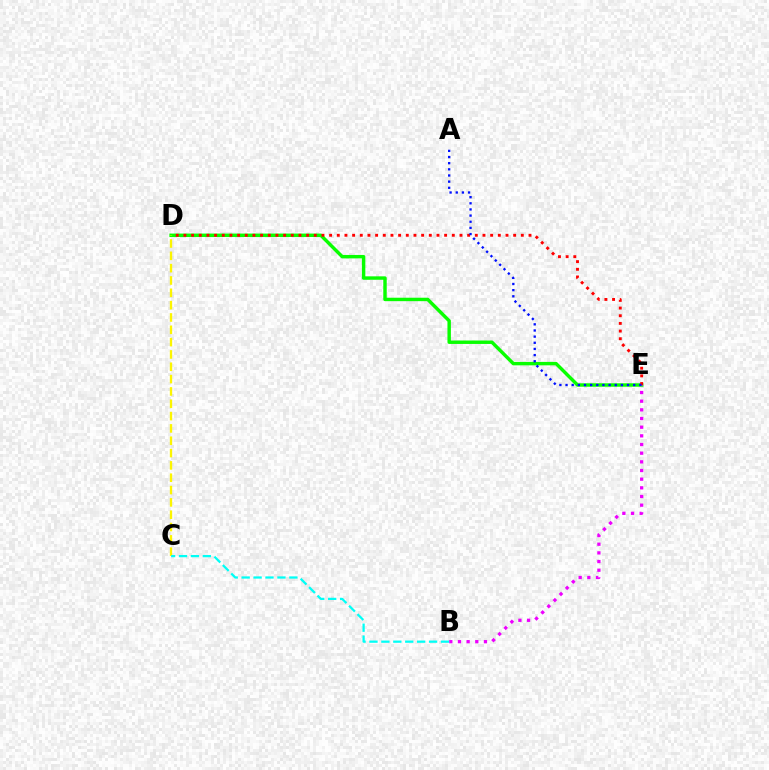{('D', 'E'): [{'color': '#08ff00', 'line_style': 'solid', 'thickness': 2.47}, {'color': '#ff0000', 'line_style': 'dotted', 'thickness': 2.08}], ('C', 'D'): [{'color': '#fcf500', 'line_style': 'dashed', 'thickness': 1.67}], ('B', 'E'): [{'color': '#ee00ff', 'line_style': 'dotted', 'thickness': 2.35}], ('A', 'E'): [{'color': '#0010ff', 'line_style': 'dotted', 'thickness': 1.67}], ('B', 'C'): [{'color': '#00fff6', 'line_style': 'dashed', 'thickness': 1.62}]}